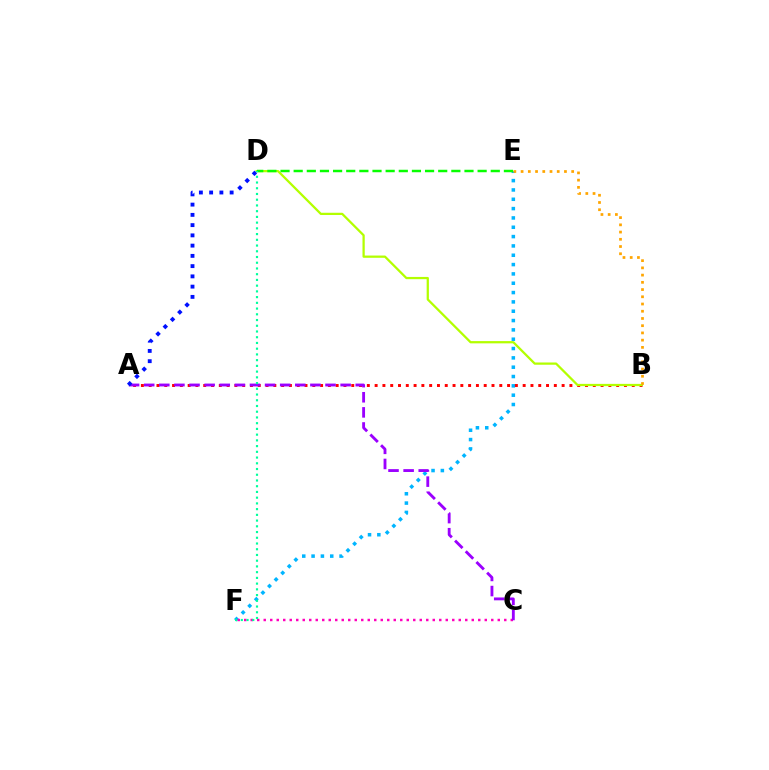{('E', 'F'): [{'color': '#00b5ff', 'line_style': 'dotted', 'thickness': 2.53}], ('C', 'F'): [{'color': '#ff00bd', 'line_style': 'dotted', 'thickness': 1.77}], ('A', 'B'): [{'color': '#ff0000', 'line_style': 'dotted', 'thickness': 2.12}], ('A', 'C'): [{'color': '#9b00ff', 'line_style': 'dashed', 'thickness': 2.05}], ('B', 'D'): [{'color': '#b3ff00', 'line_style': 'solid', 'thickness': 1.62}], ('A', 'D'): [{'color': '#0010ff', 'line_style': 'dotted', 'thickness': 2.79}], ('B', 'E'): [{'color': '#ffa500', 'line_style': 'dotted', 'thickness': 1.96}], ('D', 'E'): [{'color': '#08ff00', 'line_style': 'dashed', 'thickness': 1.79}], ('D', 'F'): [{'color': '#00ff9d', 'line_style': 'dotted', 'thickness': 1.56}]}